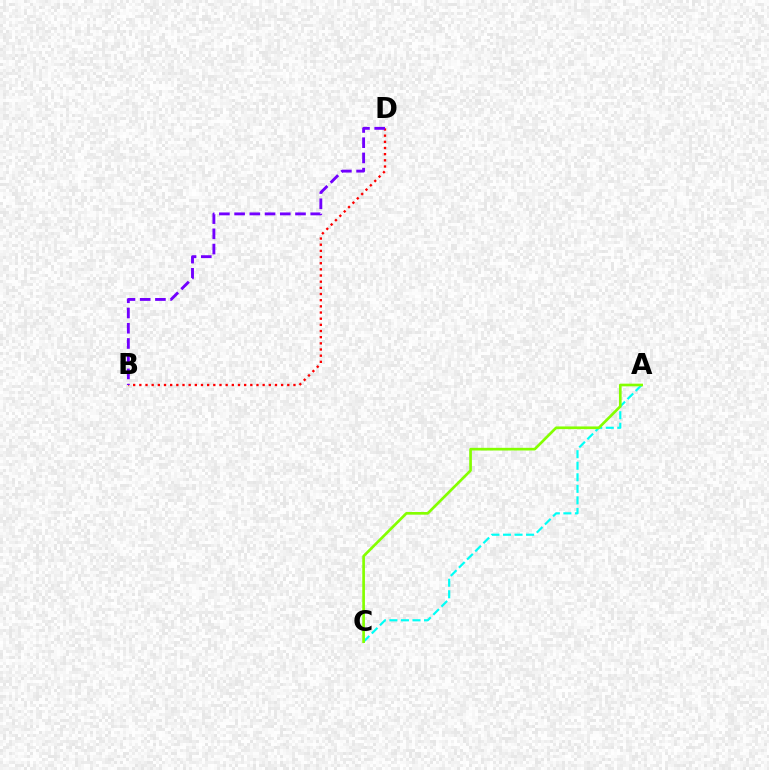{('A', 'C'): [{'color': '#00fff6', 'line_style': 'dashed', 'thickness': 1.57}, {'color': '#84ff00', 'line_style': 'solid', 'thickness': 1.93}], ('B', 'D'): [{'color': '#ff0000', 'line_style': 'dotted', 'thickness': 1.68}, {'color': '#7200ff', 'line_style': 'dashed', 'thickness': 2.07}]}